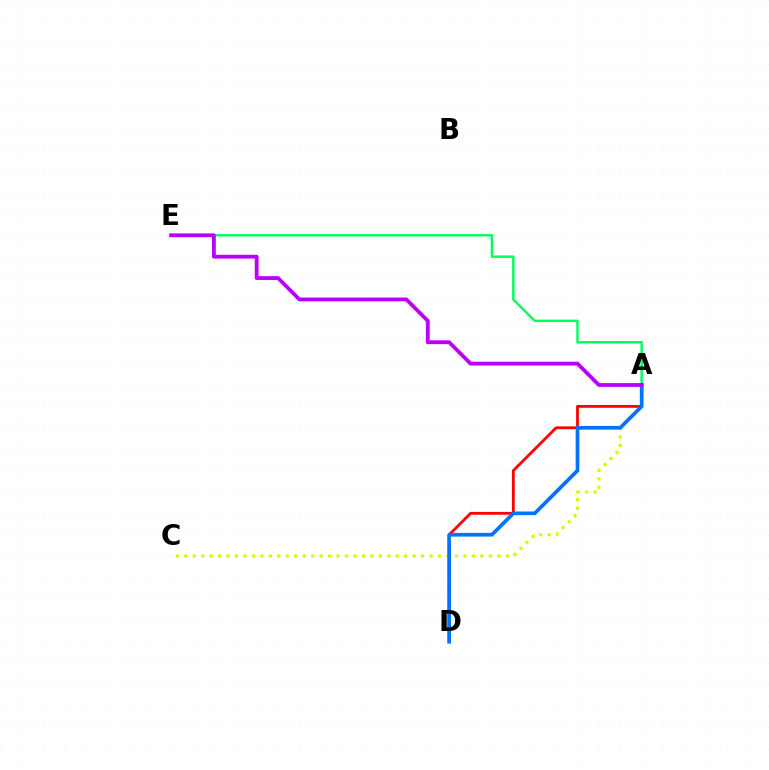{('A', 'C'): [{'color': '#d1ff00', 'line_style': 'dotted', 'thickness': 2.3}], ('A', 'D'): [{'color': '#ff0000', 'line_style': 'solid', 'thickness': 2.02}, {'color': '#0074ff', 'line_style': 'solid', 'thickness': 2.65}], ('A', 'E'): [{'color': '#00ff5c', 'line_style': 'solid', 'thickness': 1.76}, {'color': '#b900ff', 'line_style': 'solid', 'thickness': 2.75}]}